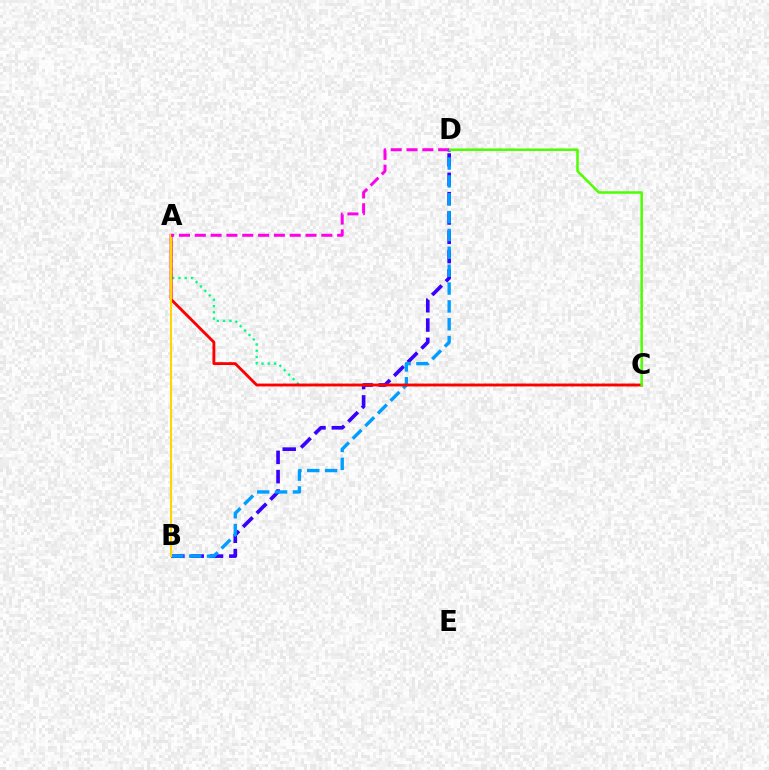{('A', 'C'): [{'color': '#00ff86', 'line_style': 'dotted', 'thickness': 1.7}, {'color': '#ff0000', 'line_style': 'solid', 'thickness': 2.05}], ('B', 'D'): [{'color': '#3700ff', 'line_style': 'dashed', 'thickness': 2.63}, {'color': '#009eff', 'line_style': 'dashed', 'thickness': 2.43}], ('A', 'B'): [{'color': '#ffd500', 'line_style': 'solid', 'thickness': 1.5}], ('C', 'D'): [{'color': '#4fff00', 'line_style': 'solid', 'thickness': 1.81}], ('A', 'D'): [{'color': '#ff00ed', 'line_style': 'dashed', 'thickness': 2.15}]}